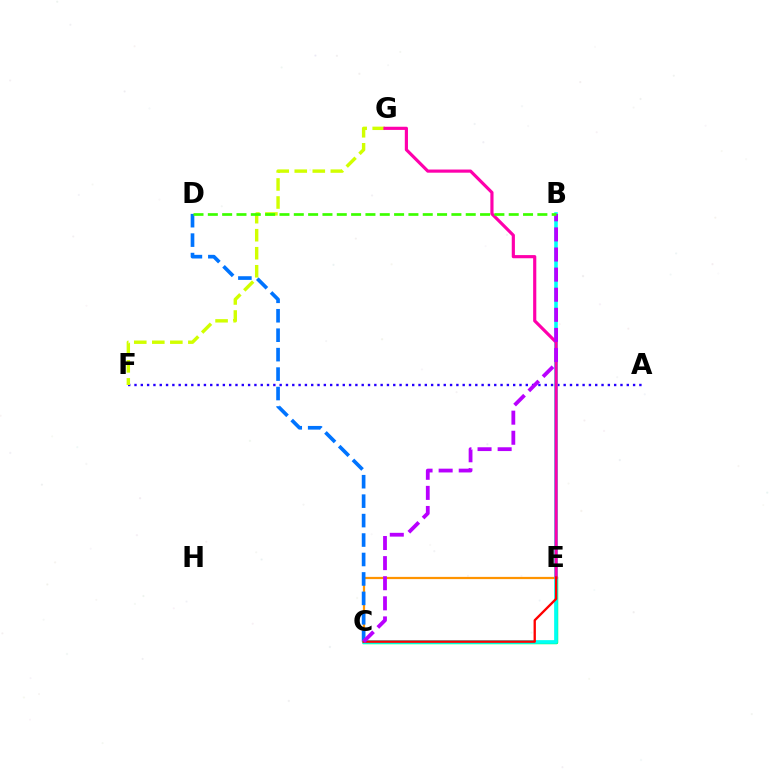{('A', 'F'): [{'color': '#2500ff', 'line_style': 'dotted', 'thickness': 1.71}], ('C', 'E'): [{'color': '#ff9400', 'line_style': 'solid', 'thickness': 1.6}, {'color': '#00ff5c', 'line_style': 'solid', 'thickness': 2.5}, {'color': '#ff0000', 'line_style': 'solid', 'thickness': 1.67}], ('C', 'D'): [{'color': '#0074ff', 'line_style': 'dashed', 'thickness': 2.64}], ('F', 'G'): [{'color': '#d1ff00', 'line_style': 'dashed', 'thickness': 2.45}], ('B', 'C'): [{'color': '#00fff6', 'line_style': 'solid', 'thickness': 2.59}, {'color': '#b900ff', 'line_style': 'dashed', 'thickness': 2.73}], ('E', 'G'): [{'color': '#ff00ac', 'line_style': 'solid', 'thickness': 2.28}], ('B', 'D'): [{'color': '#3dff00', 'line_style': 'dashed', 'thickness': 1.95}]}